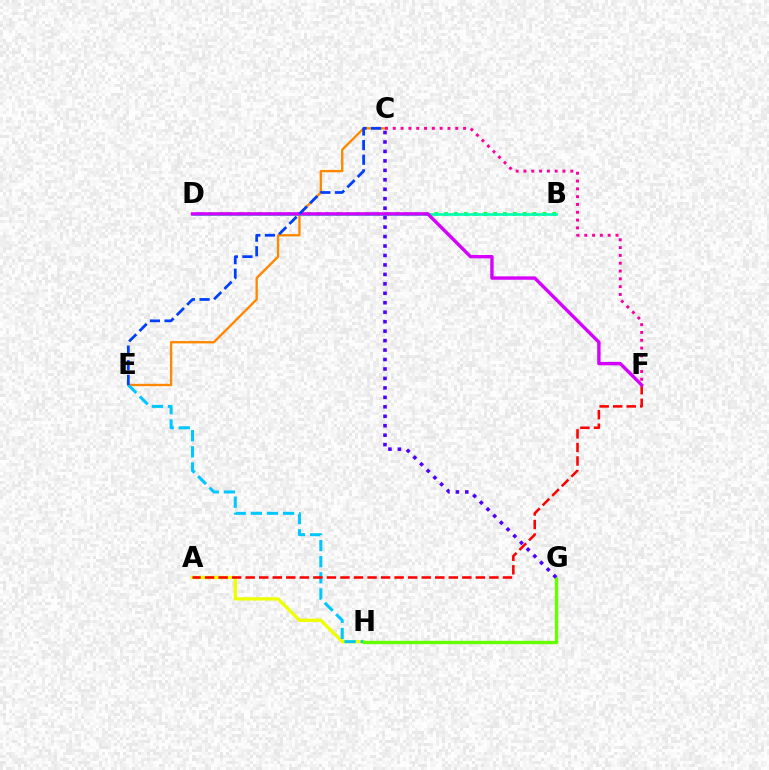{('A', 'H'): [{'color': '#eeff00', 'line_style': 'solid', 'thickness': 2.37}], ('C', 'E'): [{'color': '#ff8800', 'line_style': 'solid', 'thickness': 1.7}, {'color': '#003fff', 'line_style': 'dashed', 'thickness': 1.99}], ('B', 'D'): [{'color': '#00ff27', 'line_style': 'dotted', 'thickness': 2.67}, {'color': '#00ffaf', 'line_style': 'solid', 'thickness': 1.9}], ('E', 'H'): [{'color': '#00c7ff', 'line_style': 'dashed', 'thickness': 2.19}], ('A', 'F'): [{'color': '#ff0000', 'line_style': 'dashed', 'thickness': 1.84}], ('C', 'F'): [{'color': '#ff00a0', 'line_style': 'dotted', 'thickness': 2.12}], ('D', 'F'): [{'color': '#d600ff', 'line_style': 'solid', 'thickness': 2.43}], ('G', 'H'): [{'color': '#66ff00', 'line_style': 'solid', 'thickness': 2.44}], ('C', 'G'): [{'color': '#4f00ff', 'line_style': 'dotted', 'thickness': 2.57}]}